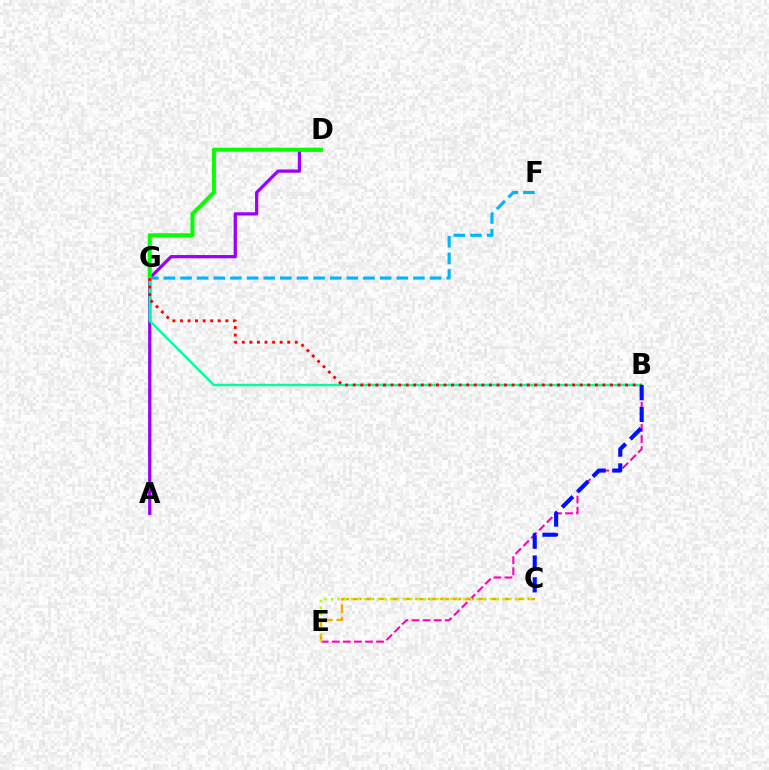{('C', 'E'): [{'color': '#ffa500', 'line_style': 'dashed', 'thickness': 1.69}, {'color': '#b3ff00', 'line_style': 'dotted', 'thickness': 1.8}], ('A', 'D'): [{'color': '#9b00ff', 'line_style': 'solid', 'thickness': 2.34}], ('F', 'G'): [{'color': '#00b5ff', 'line_style': 'dashed', 'thickness': 2.26}], ('D', 'G'): [{'color': '#08ff00', 'line_style': 'solid', 'thickness': 2.92}], ('B', 'E'): [{'color': '#ff00bd', 'line_style': 'dashed', 'thickness': 1.5}], ('B', 'G'): [{'color': '#00ff9d', 'line_style': 'solid', 'thickness': 1.73}, {'color': '#ff0000', 'line_style': 'dotted', 'thickness': 2.06}], ('B', 'C'): [{'color': '#0010ff', 'line_style': 'dashed', 'thickness': 2.96}]}